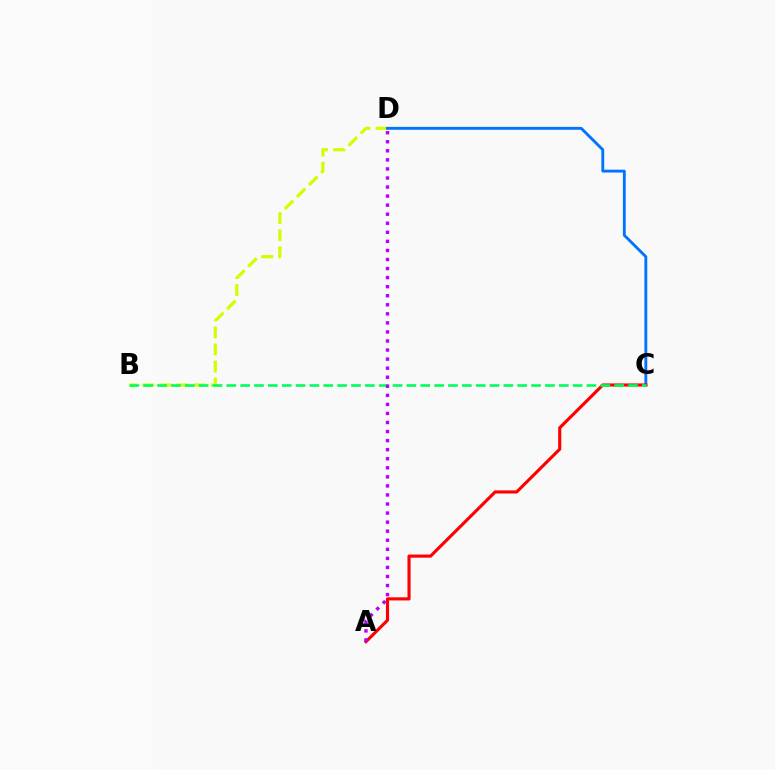{('B', 'D'): [{'color': '#d1ff00', 'line_style': 'dashed', 'thickness': 2.32}], ('C', 'D'): [{'color': '#0074ff', 'line_style': 'solid', 'thickness': 2.06}], ('A', 'C'): [{'color': '#ff0000', 'line_style': 'solid', 'thickness': 2.25}], ('B', 'C'): [{'color': '#00ff5c', 'line_style': 'dashed', 'thickness': 1.88}], ('A', 'D'): [{'color': '#b900ff', 'line_style': 'dotted', 'thickness': 2.46}]}